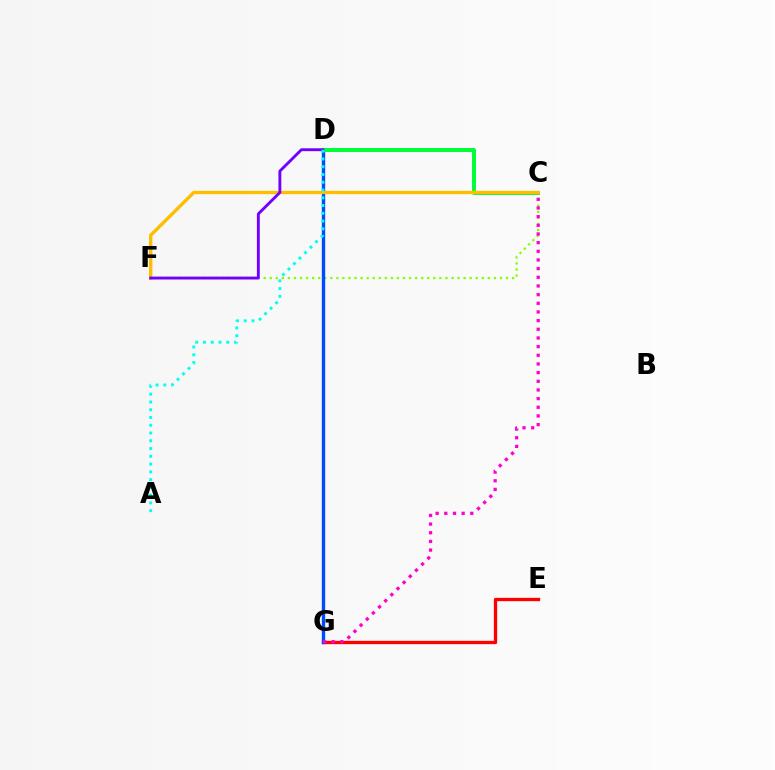{('E', 'G'): [{'color': '#ff0000', 'line_style': 'solid', 'thickness': 2.39}], ('C', 'F'): [{'color': '#84ff00', 'line_style': 'dotted', 'thickness': 1.65}, {'color': '#ffbd00', 'line_style': 'solid', 'thickness': 2.4}], ('D', 'G'): [{'color': '#004bff', 'line_style': 'solid', 'thickness': 2.43}], ('C', 'D'): [{'color': '#00ff39', 'line_style': 'solid', 'thickness': 2.86}], ('D', 'F'): [{'color': '#7200ff', 'line_style': 'solid', 'thickness': 2.07}], ('A', 'D'): [{'color': '#00fff6', 'line_style': 'dotted', 'thickness': 2.11}], ('C', 'G'): [{'color': '#ff00cf', 'line_style': 'dotted', 'thickness': 2.35}]}